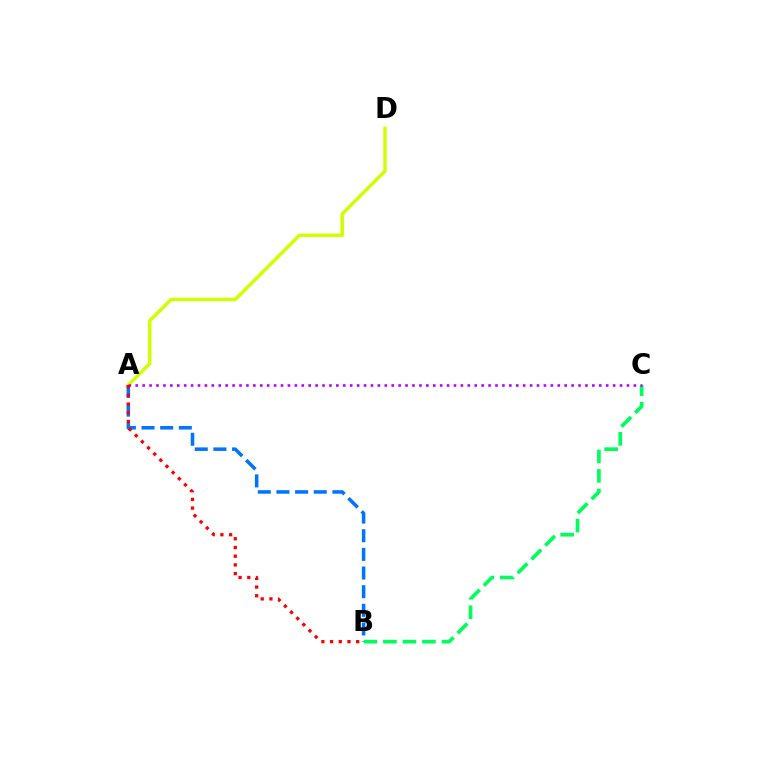{('A', 'D'): [{'color': '#d1ff00', 'line_style': 'solid', 'thickness': 2.49}], ('A', 'B'): [{'color': '#0074ff', 'line_style': 'dashed', 'thickness': 2.53}, {'color': '#ff0000', 'line_style': 'dotted', 'thickness': 2.37}], ('B', 'C'): [{'color': '#00ff5c', 'line_style': 'dashed', 'thickness': 2.65}], ('A', 'C'): [{'color': '#b900ff', 'line_style': 'dotted', 'thickness': 1.88}]}